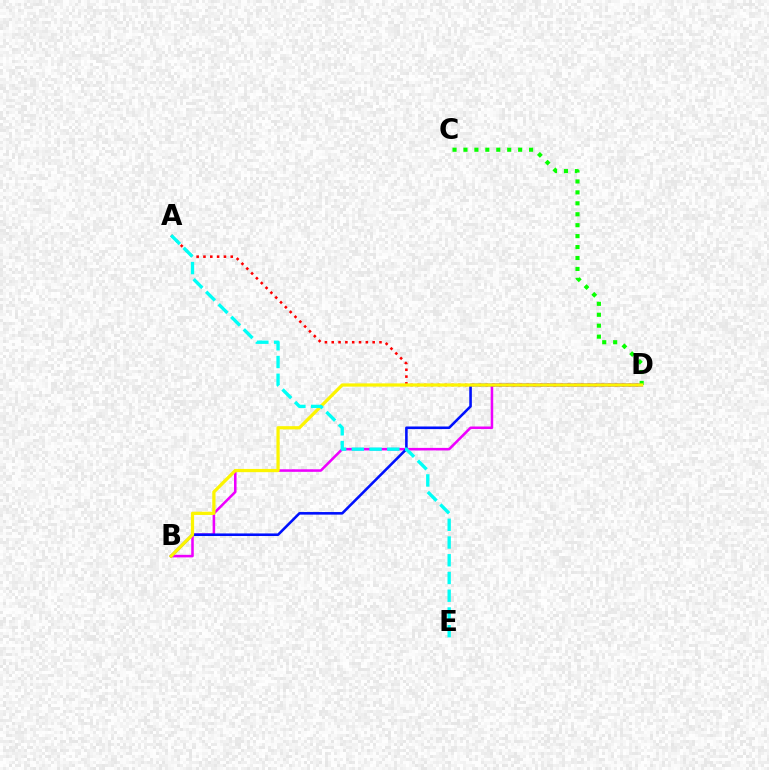{('B', 'D'): [{'color': '#ee00ff', 'line_style': 'solid', 'thickness': 1.84}, {'color': '#0010ff', 'line_style': 'solid', 'thickness': 1.86}, {'color': '#fcf500', 'line_style': 'solid', 'thickness': 2.33}], ('A', 'D'): [{'color': '#ff0000', 'line_style': 'dotted', 'thickness': 1.85}], ('C', 'D'): [{'color': '#08ff00', 'line_style': 'dotted', 'thickness': 2.97}], ('A', 'E'): [{'color': '#00fff6', 'line_style': 'dashed', 'thickness': 2.41}]}